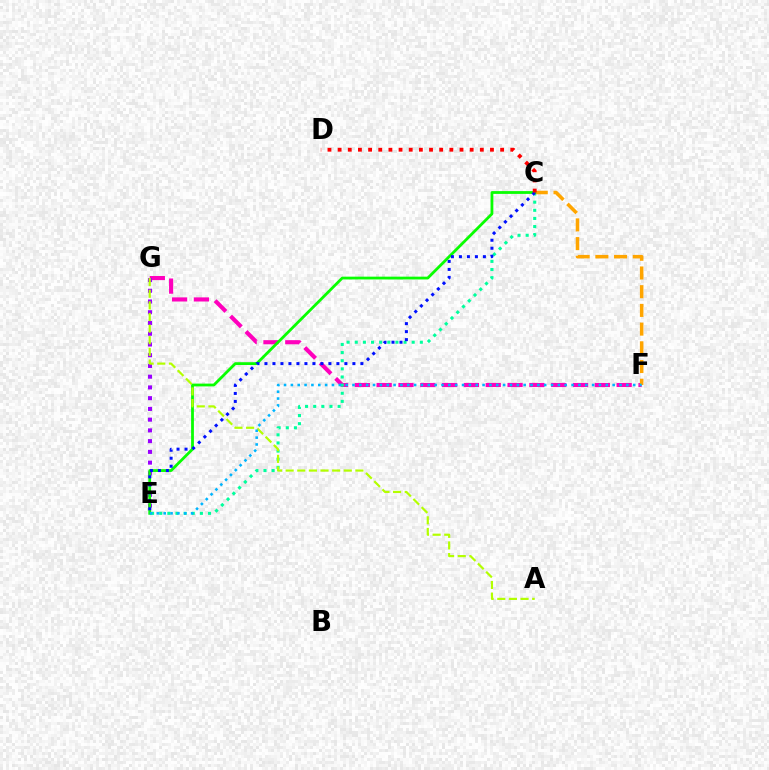{('F', 'G'): [{'color': '#ff00bd', 'line_style': 'dashed', 'thickness': 2.96}], ('C', 'E'): [{'color': '#00ff9d', 'line_style': 'dotted', 'thickness': 2.21}, {'color': '#08ff00', 'line_style': 'solid', 'thickness': 2.01}, {'color': '#0010ff', 'line_style': 'dotted', 'thickness': 2.17}], ('E', 'G'): [{'color': '#9b00ff', 'line_style': 'dotted', 'thickness': 2.92}], ('C', 'F'): [{'color': '#ffa500', 'line_style': 'dashed', 'thickness': 2.54}], ('A', 'G'): [{'color': '#b3ff00', 'line_style': 'dashed', 'thickness': 1.58}], ('C', 'D'): [{'color': '#ff0000', 'line_style': 'dotted', 'thickness': 2.76}], ('E', 'F'): [{'color': '#00b5ff', 'line_style': 'dotted', 'thickness': 1.86}]}